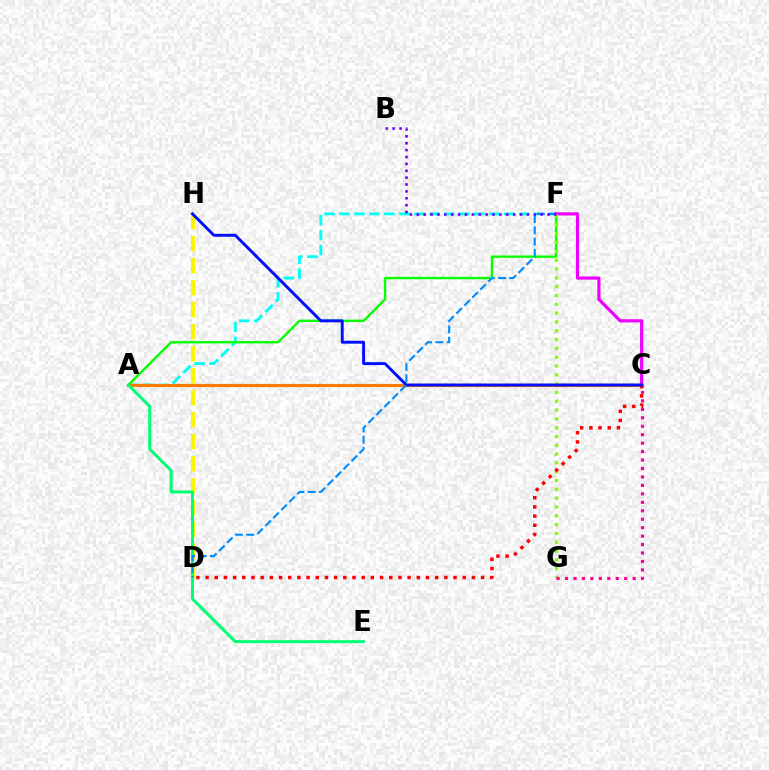{('A', 'F'): [{'color': '#00fff6', 'line_style': 'dashed', 'thickness': 2.03}, {'color': '#08ff00', 'line_style': 'solid', 'thickness': 1.72}], ('D', 'H'): [{'color': '#fcf500', 'line_style': 'dashed', 'thickness': 2.99}], ('C', 'F'): [{'color': '#ee00ff', 'line_style': 'solid', 'thickness': 2.3}], ('A', 'C'): [{'color': '#ff7c00', 'line_style': 'solid', 'thickness': 2.3}], ('F', 'G'): [{'color': '#84ff00', 'line_style': 'dotted', 'thickness': 2.39}], ('A', 'E'): [{'color': '#00ff74', 'line_style': 'solid', 'thickness': 2.15}], ('C', 'D'): [{'color': '#ff0000', 'line_style': 'dotted', 'thickness': 2.5}], ('C', 'G'): [{'color': '#ff0094', 'line_style': 'dotted', 'thickness': 2.3}], ('C', 'H'): [{'color': '#0010ff', 'line_style': 'solid', 'thickness': 2.12}], ('D', 'F'): [{'color': '#008cff', 'line_style': 'dashed', 'thickness': 1.54}], ('B', 'F'): [{'color': '#7200ff', 'line_style': 'dotted', 'thickness': 1.87}]}